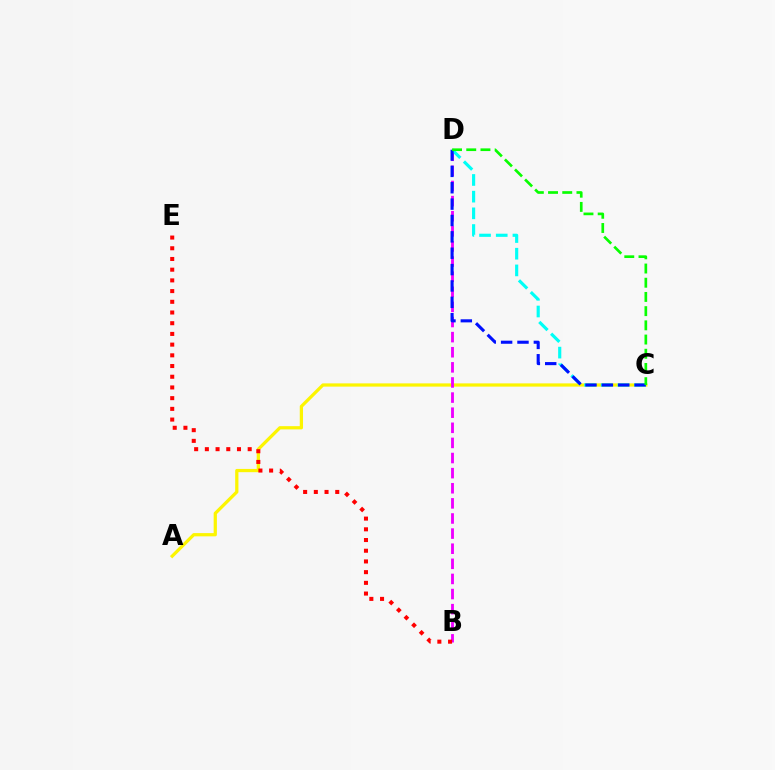{('A', 'C'): [{'color': '#fcf500', 'line_style': 'solid', 'thickness': 2.34}], ('B', 'D'): [{'color': '#ee00ff', 'line_style': 'dashed', 'thickness': 2.05}], ('B', 'E'): [{'color': '#ff0000', 'line_style': 'dotted', 'thickness': 2.91}], ('C', 'D'): [{'color': '#00fff6', 'line_style': 'dashed', 'thickness': 2.27}, {'color': '#0010ff', 'line_style': 'dashed', 'thickness': 2.22}, {'color': '#08ff00', 'line_style': 'dashed', 'thickness': 1.93}]}